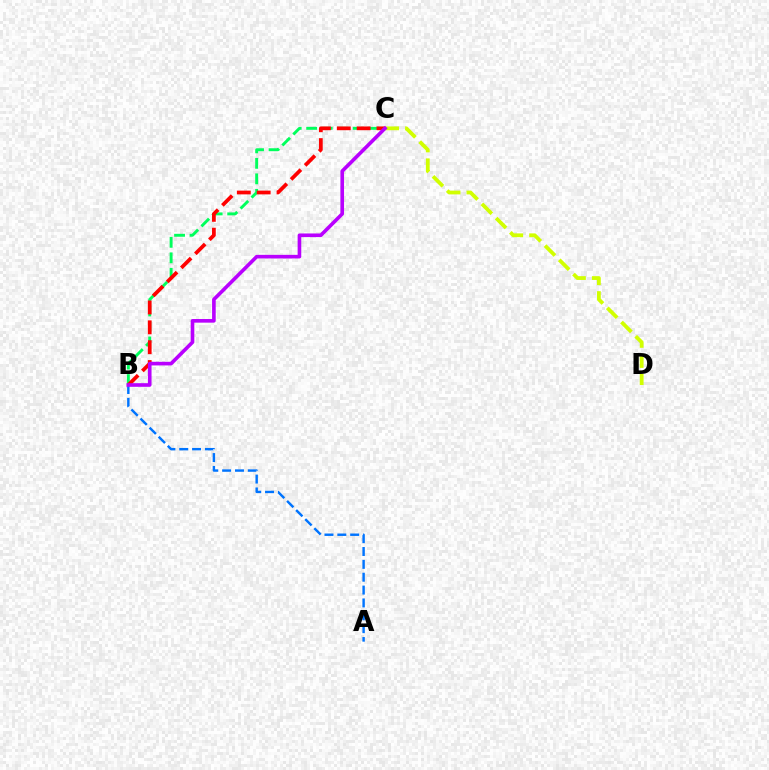{('B', 'C'): [{'color': '#00ff5c', 'line_style': 'dashed', 'thickness': 2.11}, {'color': '#ff0000', 'line_style': 'dashed', 'thickness': 2.7}, {'color': '#b900ff', 'line_style': 'solid', 'thickness': 2.61}], ('C', 'D'): [{'color': '#d1ff00', 'line_style': 'dashed', 'thickness': 2.73}], ('A', 'B'): [{'color': '#0074ff', 'line_style': 'dashed', 'thickness': 1.75}]}